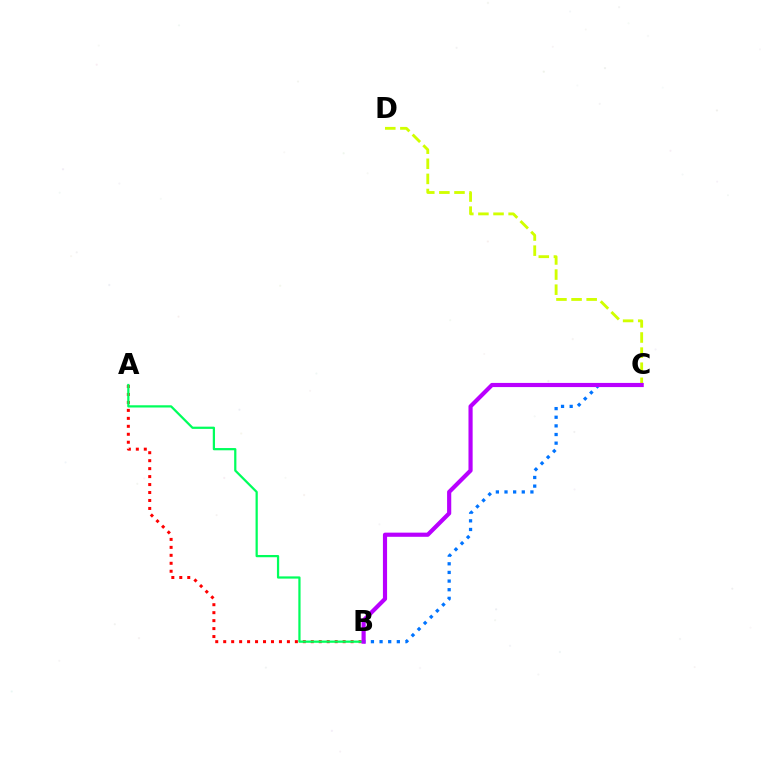{('C', 'D'): [{'color': '#d1ff00', 'line_style': 'dashed', 'thickness': 2.05}], ('A', 'B'): [{'color': '#ff0000', 'line_style': 'dotted', 'thickness': 2.16}, {'color': '#00ff5c', 'line_style': 'solid', 'thickness': 1.61}], ('B', 'C'): [{'color': '#0074ff', 'line_style': 'dotted', 'thickness': 2.35}, {'color': '#b900ff', 'line_style': 'solid', 'thickness': 2.99}]}